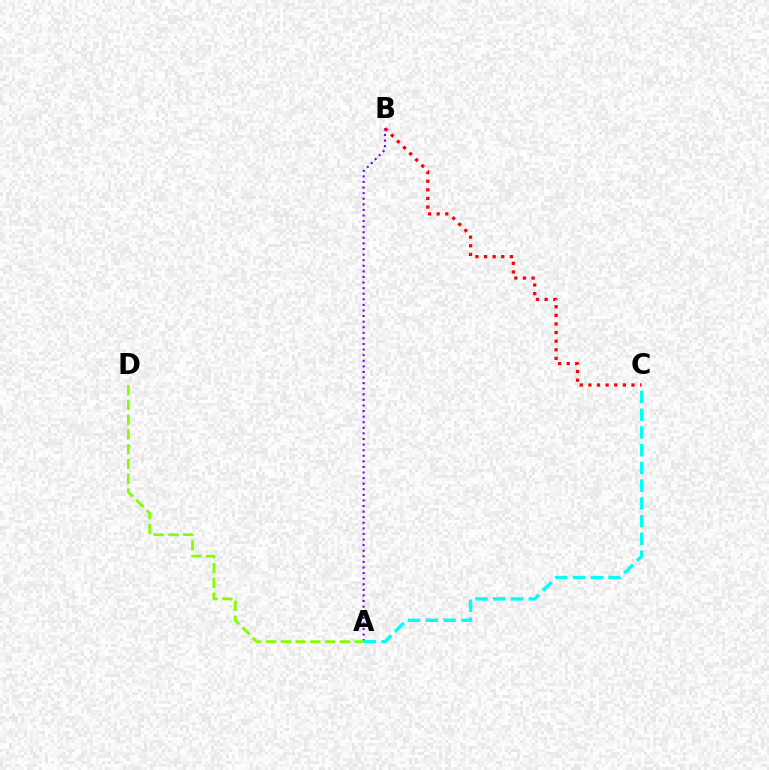{('A', 'B'): [{'color': '#7200ff', 'line_style': 'dotted', 'thickness': 1.52}], ('B', 'C'): [{'color': '#ff0000', 'line_style': 'dotted', 'thickness': 2.34}], ('A', 'D'): [{'color': '#84ff00', 'line_style': 'dashed', 'thickness': 2.01}], ('A', 'C'): [{'color': '#00fff6', 'line_style': 'dashed', 'thickness': 2.41}]}